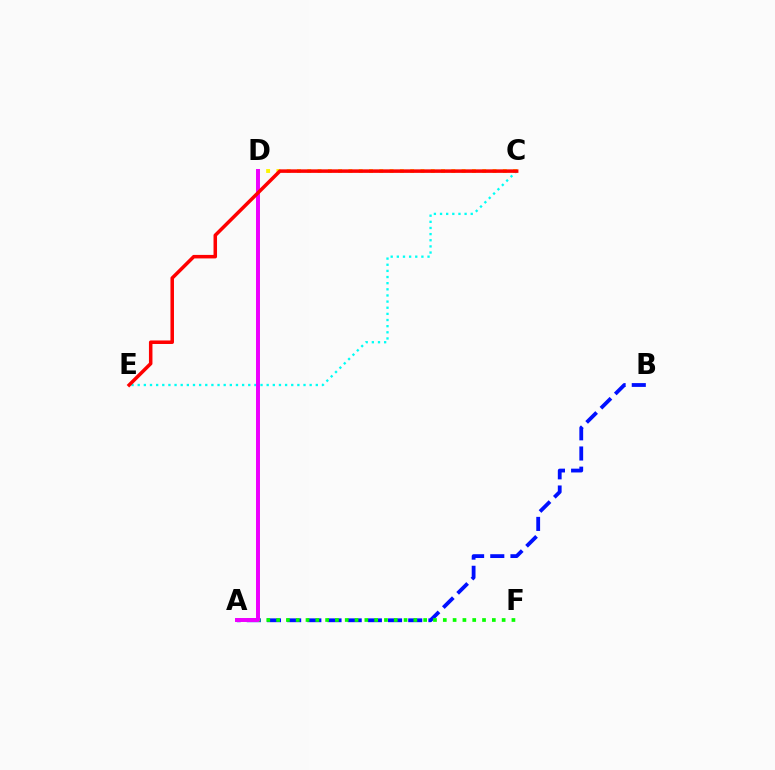{('C', 'D'): [{'color': '#fcf500', 'line_style': 'dotted', 'thickness': 2.8}], ('A', 'B'): [{'color': '#0010ff', 'line_style': 'dashed', 'thickness': 2.74}], ('A', 'F'): [{'color': '#08ff00', 'line_style': 'dotted', 'thickness': 2.66}], ('C', 'E'): [{'color': '#00fff6', 'line_style': 'dotted', 'thickness': 1.67}, {'color': '#ff0000', 'line_style': 'solid', 'thickness': 2.53}], ('A', 'D'): [{'color': '#ee00ff', 'line_style': 'solid', 'thickness': 2.86}]}